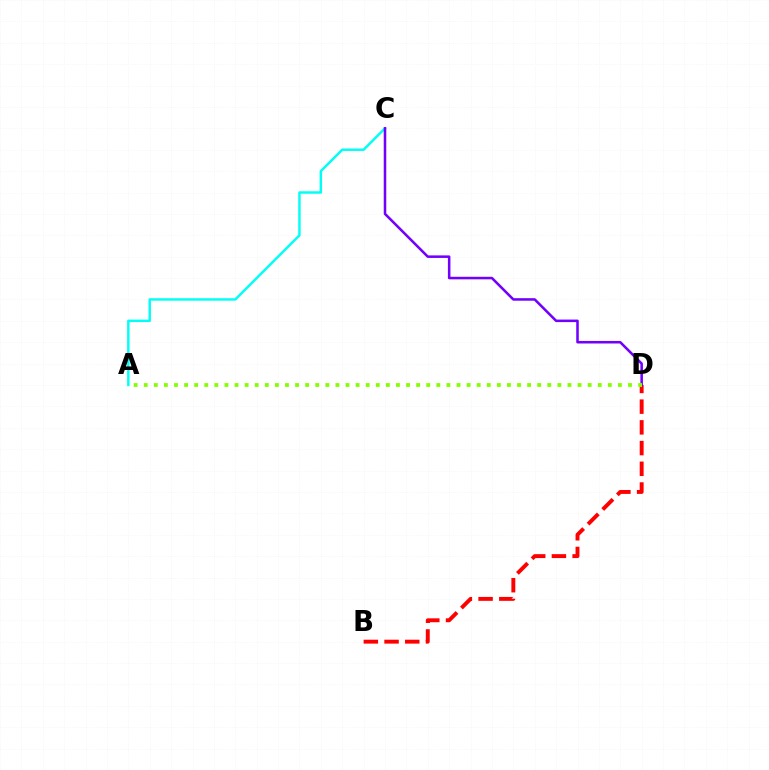{('A', 'C'): [{'color': '#00fff6', 'line_style': 'solid', 'thickness': 1.76}], ('B', 'D'): [{'color': '#ff0000', 'line_style': 'dashed', 'thickness': 2.81}], ('C', 'D'): [{'color': '#7200ff', 'line_style': 'solid', 'thickness': 1.83}], ('A', 'D'): [{'color': '#84ff00', 'line_style': 'dotted', 'thickness': 2.74}]}